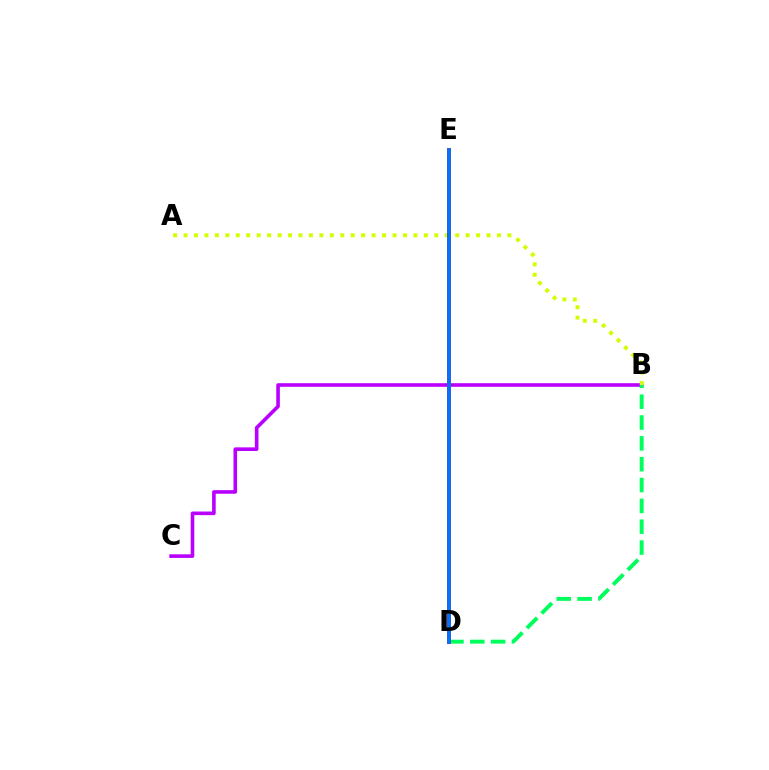{('B', 'C'): [{'color': '#b900ff', 'line_style': 'solid', 'thickness': 2.6}], ('A', 'B'): [{'color': '#d1ff00', 'line_style': 'dotted', 'thickness': 2.84}], ('B', 'D'): [{'color': '#00ff5c', 'line_style': 'dashed', 'thickness': 2.83}], ('D', 'E'): [{'color': '#ff0000', 'line_style': 'solid', 'thickness': 2.79}, {'color': '#0074ff', 'line_style': 'solid', 'thickness': 2.62}]}